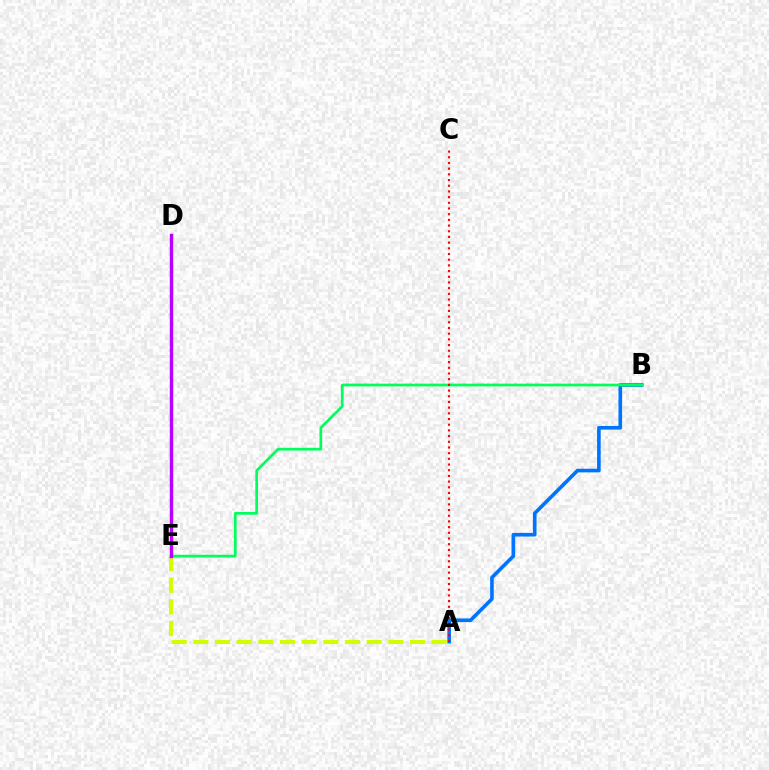{('A', 'E'): [{'color': '#d1ff00', 'line_style': 'dashed', 'thickness': 2.94}], ('A', 'B'): [{'color': '#0074ff', 'line_style': 'solid', 'thickness': 2.61}], ('B', 'E'): [{'color': '#00ff5c', 'line_style': 'solid', 'thickness': 1.96}], ('A', 'C'): [{'color': '#ff0000', 'line_style': 'dotted', 'thickness': 1.55}], ('D', 'E'): [{'color': '#b900ff', 'line_style': 'solid', 'thickness': 2.45}]}